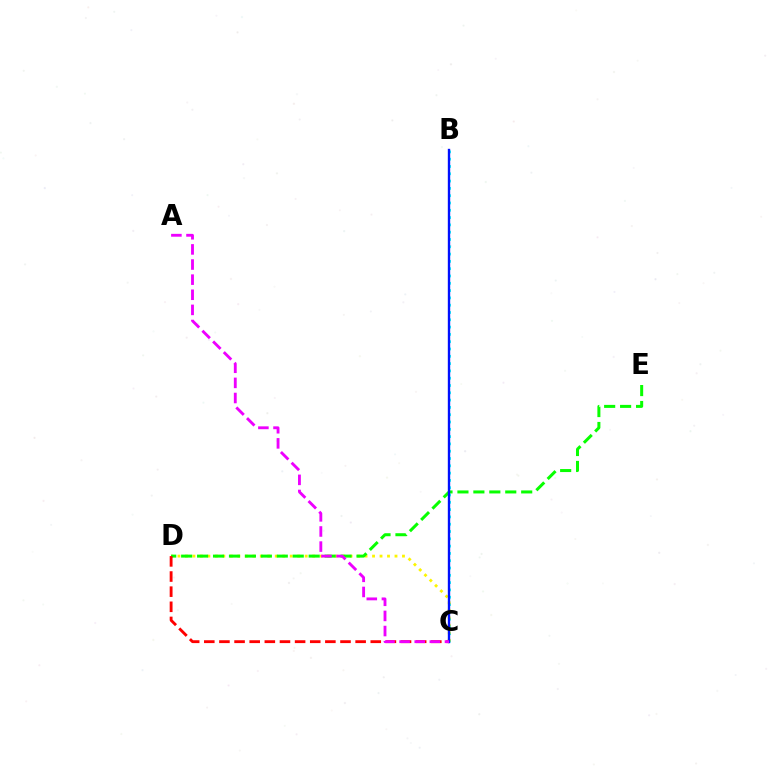{('B', 'C'): [{'color': '#00fff6', 'line_style': 'dotted', 'thickness': 1.98}, {'color': '#0010ff', 'line_style': 'solid', 'thickness': 1.7}], ('C', 'D'): [{'color': '#fcf500', 'line_style': 'dotted', 'thickness': 2.03}, {'color': '#ff0000', 'line_style': 'dashed', 'thickness': 2.06}], ('D', 'E'): [{'color': '#08ff00', 'line_style': 'dashed', 'thickness': 2.17}], ('A', 'C'): [{'color': '#ee00ff', 'line_style': 'dashed', 'thickness': 2.05}]}